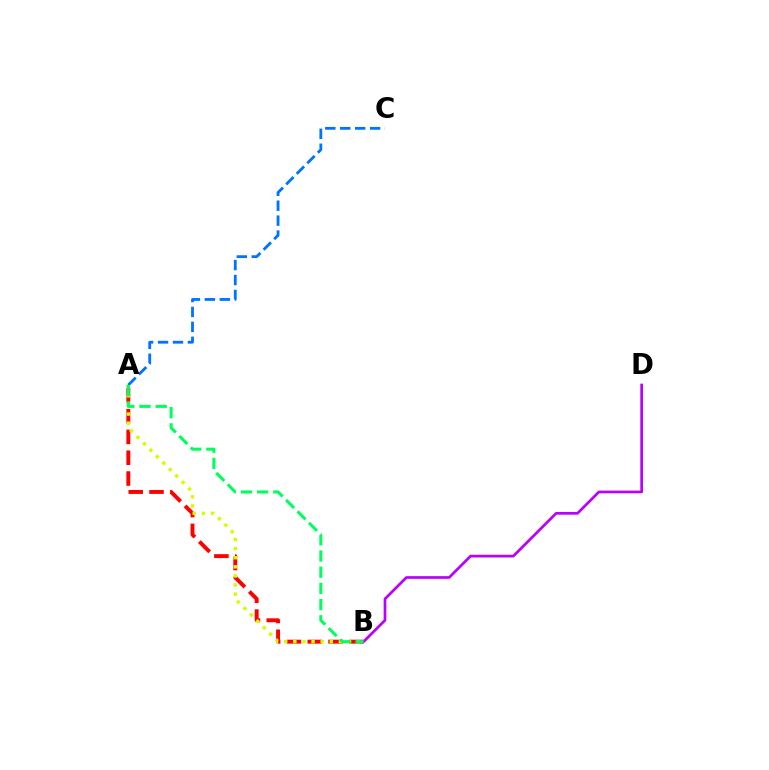{('A', 'B'): [{'color': '#ff0000', 'line_style': 'dashed', 'thickness': 2.83}, {'color': '#d1ff00', 'line_style': 'dotted', 'thickness': 2.48}, {'color': '#00ff5c', 'line_style': 'dashed', 'thickness': 2.2}], ('A', 'C'): [{'color': '#0074ff', 'line_style': 'dashed', 'thickness': 2.03}], ('B', 'D'): [{'color': '#b900ff', 'line_style': 'solid', 'thickness': 1.95}]}